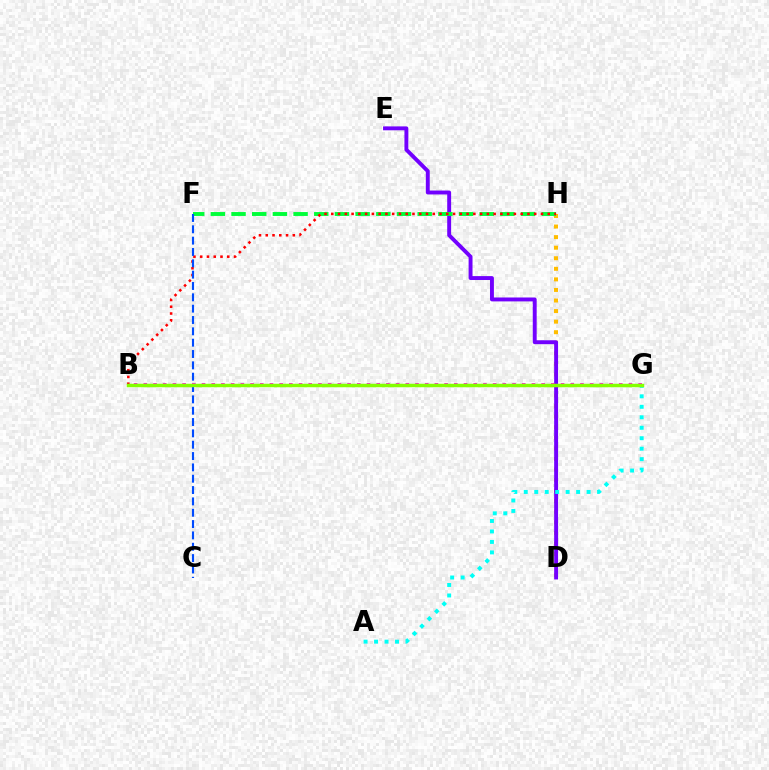{('D', 'H'): [{'color': '#ffbd00', 'line_style': 'dotted', 'thickness': 2.87}], ('D', 'E'): [{'color': '#7200ff', 'line_style': 'solid', 'thickness': 2.82}], ('F', 'H'): [{'color': '#00ff39', 'line_style': 'dashed', 'thickness': 2.81}], ('A', 'G'): [{'color': '#00fff6', 'line_style': 'dotted', 'thickness': 2.85}], ('B', 'G'): [{'color': '#ff00cf', 'line_style': 'dotted', 'thickness': 2.64}, {'color': '#84ff00', 'line_style': 'solid', 'thickness': 2.51}], ('B', 'H'): [{'color': '#ff0000', 'line_style': 'dotted', 'thickness': 1.84}], ('C', 'F'): [{'color': '#004bff', 'line_style': 'dashed', 'thickness': 1.54}]}